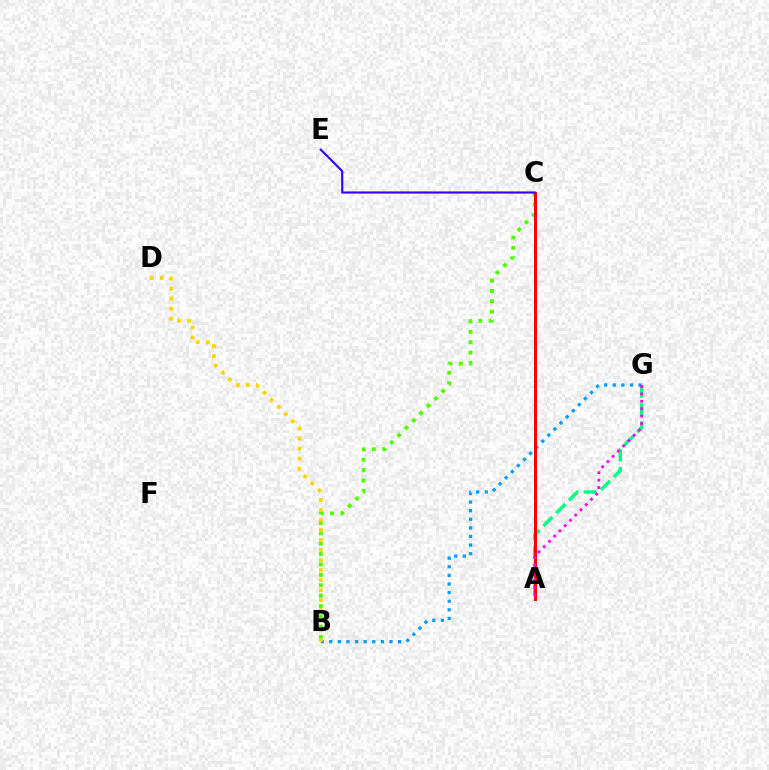{('A', 'G'): [{'color': '#00ff86', 'line_style': 'dashed', 'thickness': 2.47}, {'color': '#ff00ed', 'line_style': 'dotted', 'thickness': 2.02}], ('B', 'C'): [{'color': '#4fff00', 'line_style': 'dotted', 'thickness': 2.82}], ('B', 'G'): [{'color': '#009eff', 'line_style': 'dotted', 'thickness': 2.34}], ('A', 'C'): [{'color': '#ff0000', 'line_style': 'solid', 'thickness': 2.15}], ('C', 'E'): [{'color': '#3700ff', 'line_style': 'solid', 'thickness': 1.55}], ('B', 'D'): [{'color': '#ffd500', 'line_style': 'dotted', 'thickness': 2.72}]}